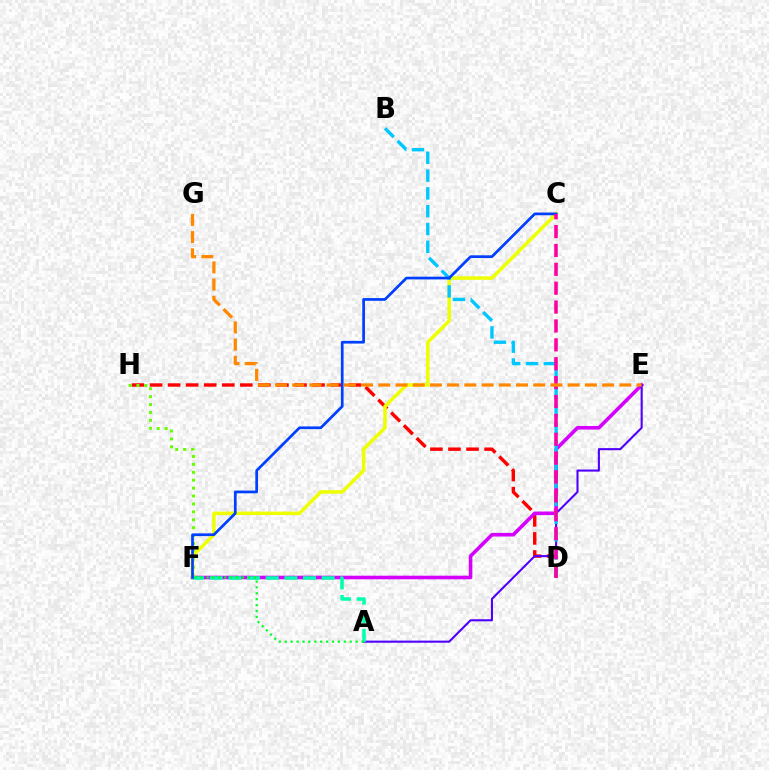{('D', 'H'): [{'color': '#ff0000', 'line_style': 'dashed', 'thickness': 2.45}], ('E', 'F'): [{'color': '#d600ff', 'line_style': 'solid', 'thickness': 2.59}], ('A', 'E'): [{'color': '#4f00ff', 'line_style': 'solid', 'thickness': 1.5}], ('F', 'H'): [{'color': '#66ff00', 'line_style': 'dotted', 'thickness': 2.15}], ('C', 'F'): [{'color': '#eeff00', 'line_style': 'solid', 'thickness': 2.52}, {'color': '#003fff', 'line_style': 'solid', 'thickness': 1.95}], ('B', 'D'): [{'color': '#00c7ff', 'line_style': 'dashed', 'thickness': 2.42}], ('A', 'F'): [{'color': '#00ffaf', 'line_style': 'dashed', 'thickness': 2.53}, {'color': '#00ff27', 'line_style': 'dotted', 'thickness': 1.6}], ('C', 'D'): [{'color': '#ff00a0', 'line_style': 'dashed', 'thickness': 2.56}], ('E', 'G'): [{'color': '#ff8800', 'line_style': 'dashed', 'thickness': 2.34}]}